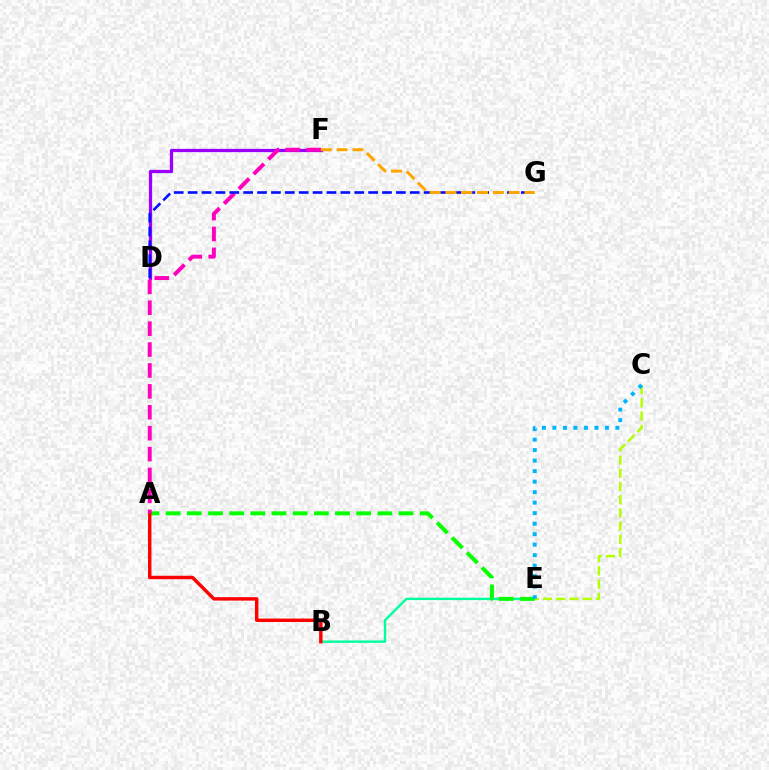{('B', 'E'): [{'color': '#00ff9d', 'line_style': 'solid', 'thickness': 1.73}], ('A', 'E'): [{'color': '#08ff00', 'line_style': 'dashed', 'thickness': 2.88}], ('C', 'E'): [{'color': '#b3ff00', 'line_style': 'dashed', 'thickness': 1.8}, {'color': '#00b5ff', 'line_style': 'dotted', 'thickness': 2.85}], ('A', 'B'): [{'color': '#ff0000', 'line_style': 'solid', 'thickness': 2.47}], ('D', 'F'): [{'color': '#9b00ff', 'line_style': 'solid', 'thickness': 2.36}], ('A', 'F'): [{'color': '#ff00bd', 'line_style': 'dashed', 'thickness': 2.84}], ('D', 'G'): [{'color': '#0010ff', 'line_style': 'dashed', 'thickness': 1.89}], ('F', 'G'): [{'color': '#ffa500', 'line_style': 'dashed', 'thickness': 2.15}]}